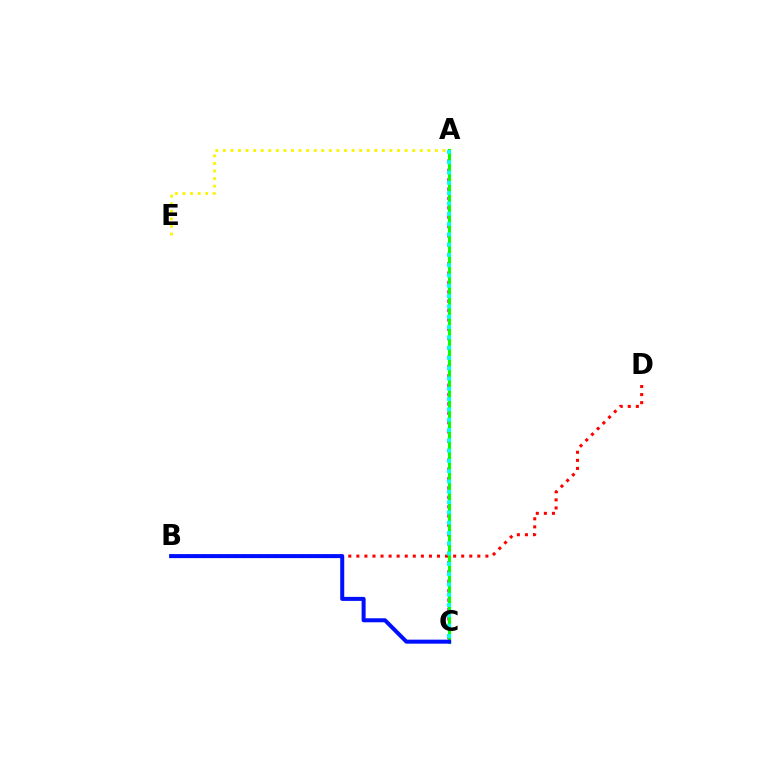{('A', 'C'): [{'color': '#ee00ff', 'line_style': 'dotted', 'thickness': 2.54}, {'color': '#08ff00', 'line_style': 'solid', 'thickness': 2.23}, {'color': '#00fff6', 'line_style': 'dotted', 'thickness': 2.8}], ('B', 'D'): [{'color': '#ff0000', 'line_style': 'dotted', 'thickness': 2.19}], ('B', 'C'): [{'color': '#0010ff', 'line_style': 'solid', 'thickness': 2.9}], ('A', 'E'): [{'color': '#fcf500', 'line_style': 'dotted', 'thickness': 2.06}]}